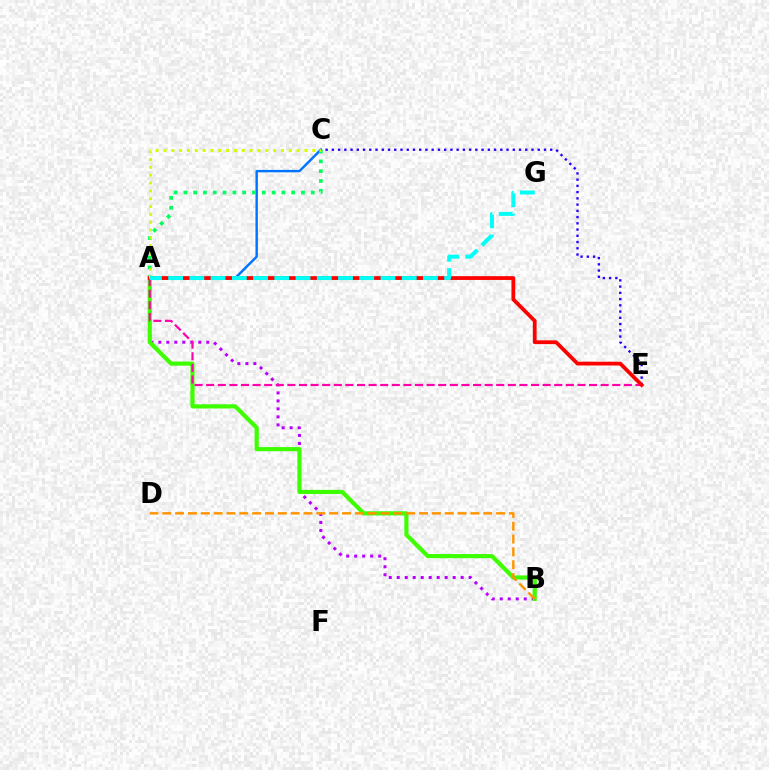{('A', 'B'): [{'color': '#b900ff', 'line_style': 'dotted', 'thickness': 2.17}, {'color': '#3dff00', 'line_style': 'solid', 'thickness': 2.99}], ('A', 'C'): [{'color': '#0074ff', 'line_style': 'solid', 'thickness': 1.74}, {'color': '#00ff5c', 'line_style': 'dotted', 'thickness': 2.66}, {'color': '#d1ff00', 'line_style': 'dotted', 'thickness': 2.13}], ('A', 'E'): [{'color': '#ff00ac', 'line_style': 'dashed', 'thickness': 1.58}, {'color': '#ff0000', 'line_style': 'solid', 'thickness': 2.72}], ('C', 'E'): [{'color': '#2500ff', 'line_style': 'dotted', 'thickness': 1.7}], ('B', 'D'): [{'color': '#ff9400', 'line_style': 'dashed', 'thickness': 1.74}], ('A', 'G'): [{'color': '#00fff6', 'line_style': 'dashed', 'thickness': 2.88}]}